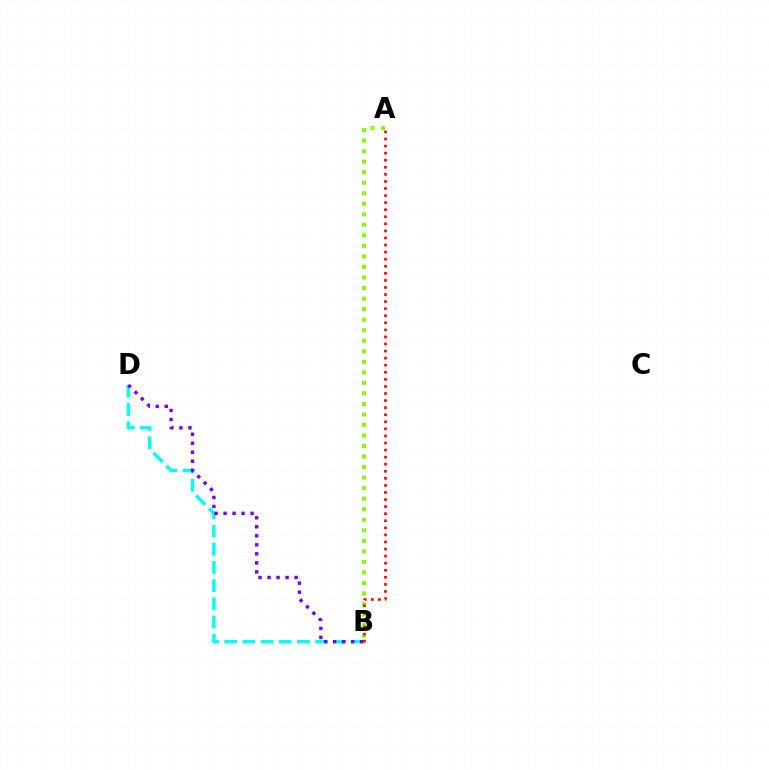{('A', 'B'): [{'color': '#84ff00', 'line_style': 'dotted', 'thickness': 2.86}, {'color': '#ff0000', 'line_style': 'dotted', 'thickness': 1.92}], ('B', 'D'): [{'color': '#00fff6', 'line_style': 'dashed', 'thickness': 2.47}, {'color': '#7200ff', 'line_style': 'dotted', 'thickness': 2.45}]}